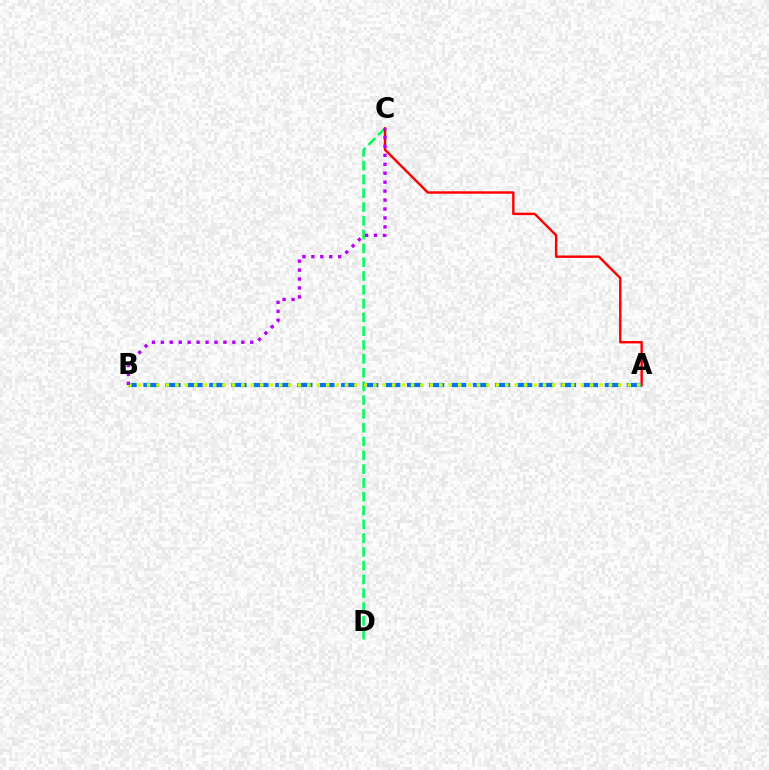{('C', 'D'): [{'color': '#00ff5c', 'line_style': 'dashed', 'thickness': 1.87}], ('A', 'C'): [{'color': '#ff0000', 'line_style': 'solid', 'thickness': 1.74}], ('A', 'B'): [{'color': '#0074ff', 'line_style': 'dashed', 'thickness': 2.98}, {'color': '#d1ff00', 'line_style': 'dotted', 'thickness': 2.56}], ('B', 'C'): [{'color': '#b900ff', 'line_style': 'dotted', 'thickness': 2.43}]}